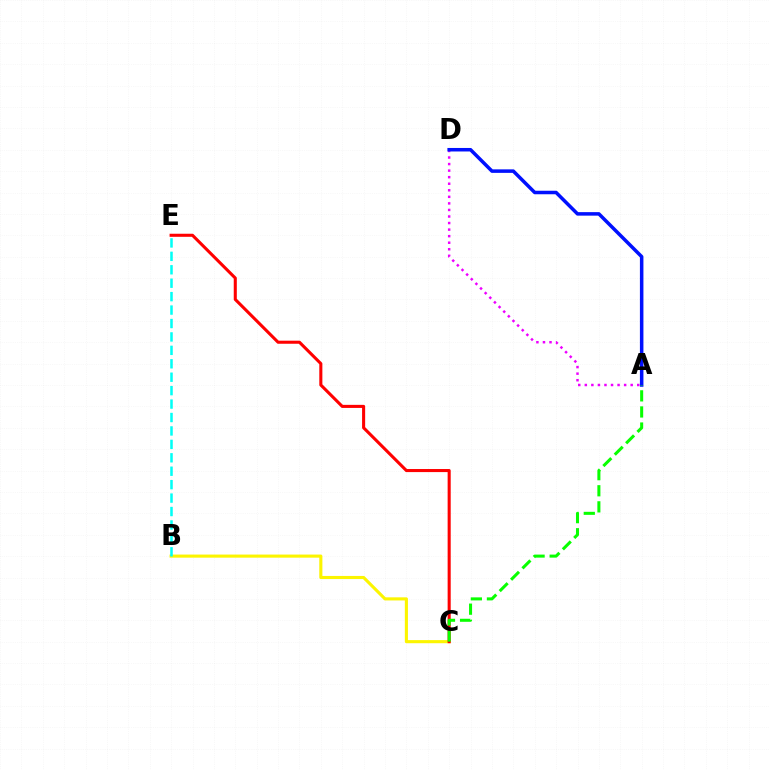{('B', 'C'): [{'color': '#fcf500', 'line_style': 'solid', 'thickness': 2.24}], ('A', 'D'): [{'color': '#ee00ff', 'line_style': 'dotted', 'thickness': 1.78}, {'color': '#0010ff', 'line_style': 'solid', 'thickness': 2.53}], ('B', 'E'): [{'color': '#00fff6', 'line_style': 'dashed', 'thickness': 1.82}], ('C', 'E'): [{'color': '#ff0000', 'line_style': 'solid', 'thickness': 2.21}], ('A', 'C'): [{'color': '#08ff00', 'line_style': 'dashed', 'thickness': 2.19}]}